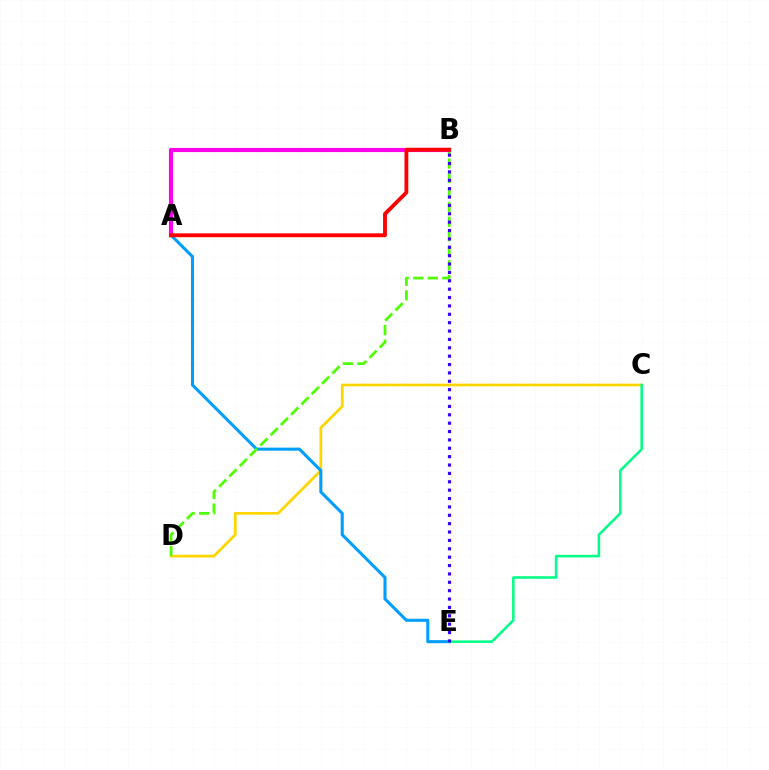{('C', 'D'): [{'color': '#ffd500', 'line_style': 'solid', 'thickness': 1.96}], ('A', 'E'): [{'color': '#009eff', 'line_style': 'solid', 'thickness': 2.2}], ('B', 'D'): [{'color': '#4fff00', 'line_style': 'dashed', 'thickness': 1.98}], ('A', 'B'): [{'color': '#ff00ed', 'line_style': 'solid', 'thickness': 2.98}, {'color': '#ff0000', 'line_style': 'solid', 'thickness': 2.77}], ('C', 'E'): [{'color': '#00ff86', 'line_style': 'solid', 'thickness': 1.83}], ('B', 'E'): [{'color': '#3700ff', 'line_style': 'dotted', 'thickness': 2.28}]}